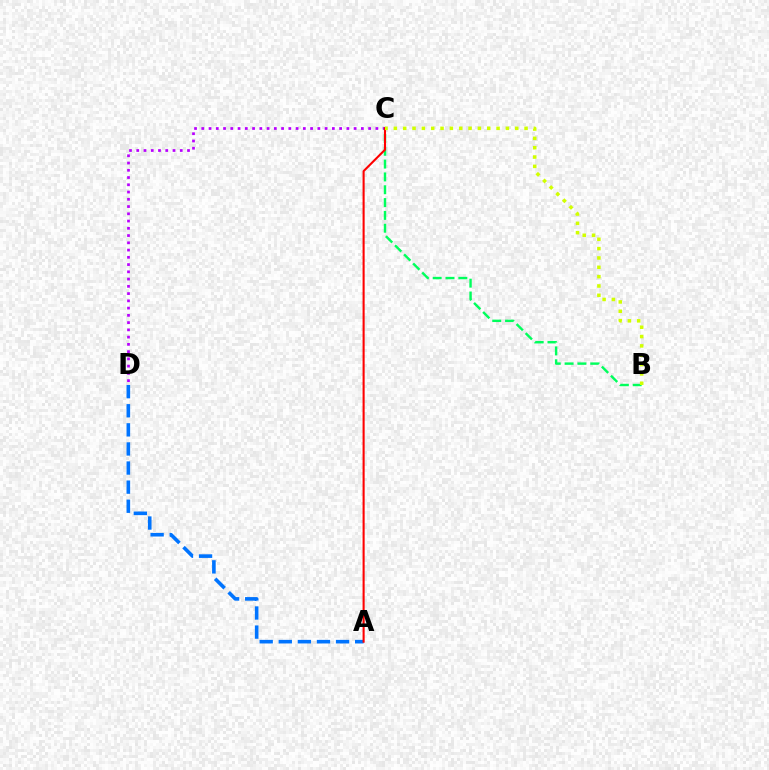{('C', 'D'): [{'color': '#b900ff', 'line_style': 'dotted', 'thickness': 1.97}], ('B', 'C'): [{'color': '#00ff5c', 'line_style': 'dashed', 'thickness': 1.74}, {'color': '#d1ff00', 'line_style': 'dotted', 'thickness': 2.54}], ('A', 'D'): [{'color': '#0074ff', 'line_style': 'dashed', 'thickness': 2.59}], ('A', 'C'): [{'color': '#ff0000', 'line_style': 'solid', 'thickness': 1.5}]}